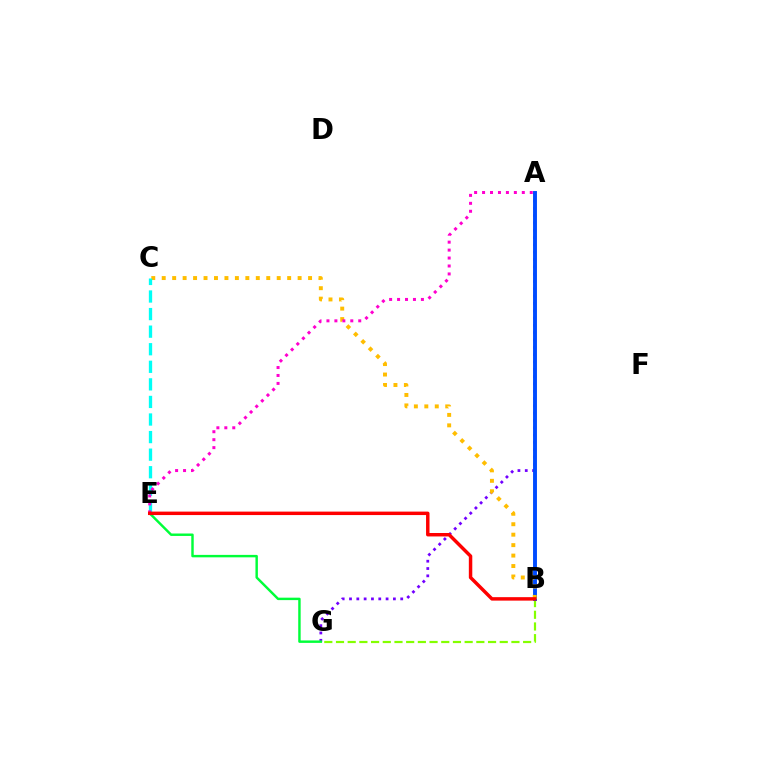{('A', 'G'): [{'color': '#7200ff', 'line_style': 'dotted', 'thickness': 1.99}], ('B', 'G'): [{'color': '#84ff00', 'line_style': 'dashed', 'thickness': 1.59}], ('E', 'G'): [{'color': '#00ff39', 'line_style': 'solid', 'thickness': 1.76}], ('A', 'B'): [{'color': '#004bff', 'line_style': 'solid', 'thickness': 2.82}], ('B', 'C'): [{'color': '#ffbd00', 'line_style': 'dotted', 'thickness': 2.84}], ('C', 'E'): [{'color': '#00fff6', 'line_style': 'dashed', 'thickness': 2.39}], ('A', 'E'): [{'color': '#ff00cf', 'line_style': 'dotted', 'thickness': 2.16}], ('B', 'E'): [{'color': '#ff0000', 'line_style': 'solid', 'thickness': 2.49}]}